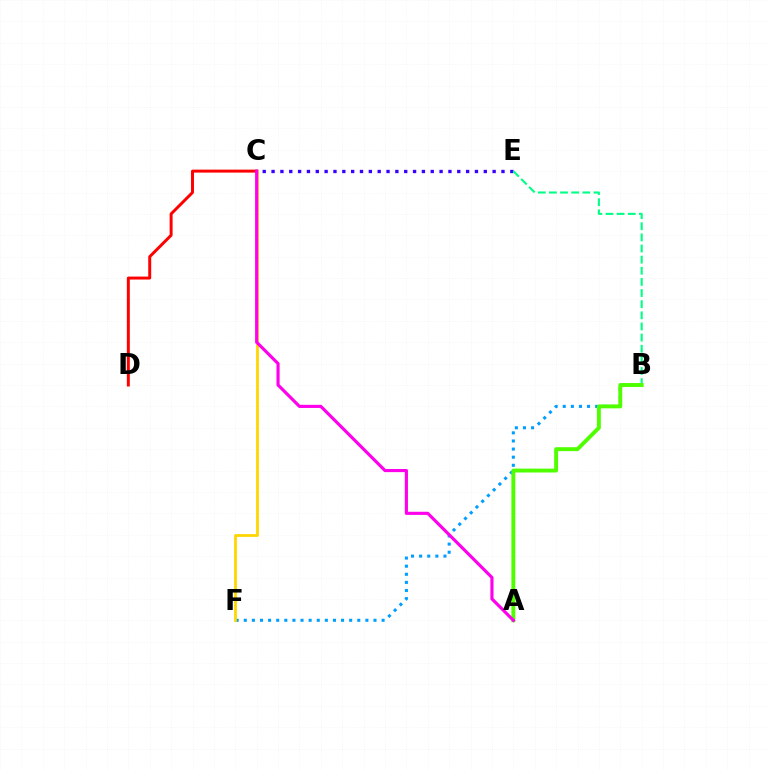{('C', 'E'): [{'color': '#3700ff', 'line_style': 'dotted', 'thickness': 2.4}], ('B', 'F'): [{'color': '#009eff', 'line_style': 'dotted', 'thickness': 2.2}], ('B', 'E'): [{'color': '#00ff86', 'line_style': 'dashed', 'thickness': 1.51}], ('A', 'B'): [{'color': '#4fff00', 'line_style': 'solid', 'thickness': 2.8}], ('C', 'D'): [{'color': '#ff0000', 'line_style': 'solid', 'thickness': 2.13}], ('C', 'F'): [{'color': '#ffd500', 'line_style': 'solid', 'thickness': 2.0}], ('A', 'C'): [{'color': '#ff00ed', 'line_style': 'solid', 'thickness': 2.26}]}